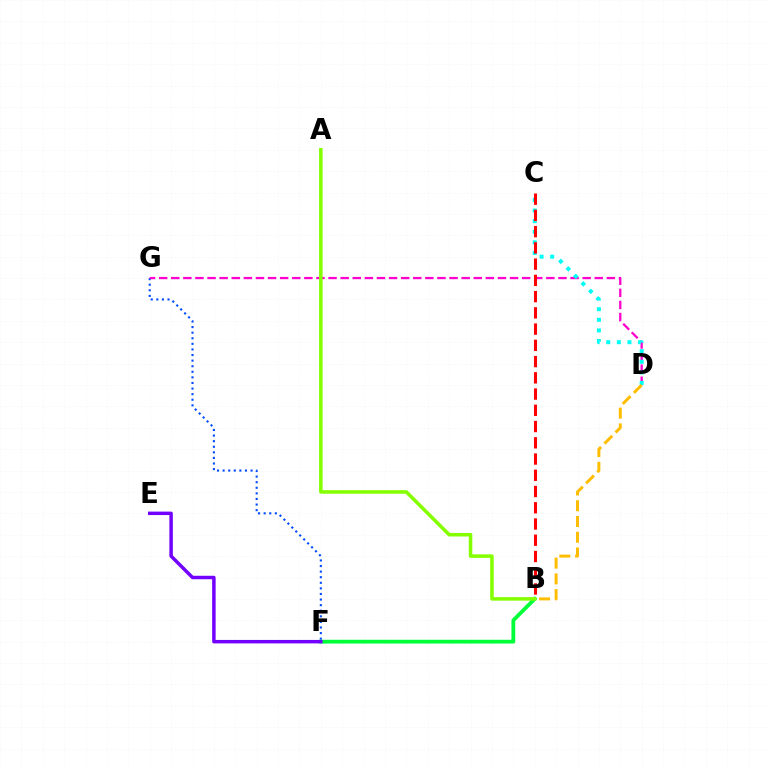{('F', 'G'): [{'color': '#004bff', 'line_style': 'dotted', 'thickness': 1.52}], ('D', 'G'): [{'color': '#ff00cf', 'line_style': 'dashed', 'thickness': 1.64}], ('B', 'F'): [{'color': '#00ff39', 'line_style': 'solid', 'thickness': 2.72}], ('C', 'D'): [{'color': '#00fff6', 'line_style': 'dotted', 'thickness': 2.88}], ('A', 'B'): [{'color': '#84ff00', 'line_style': 'solid', 'thickness': 2.54}], ('E', 'F'): [{'color': '#7200ff', 'line_style': 'solid', 'thickness': 2.49}], ('B', 'C'): [{'color': '#ff0000', 'line_style': 'dashed', 'thickness': 2.21}], ('B', 'D'): [{'color': '#ffbd00', 'line_style': 'dashed', 'thickness': 2.14}]}